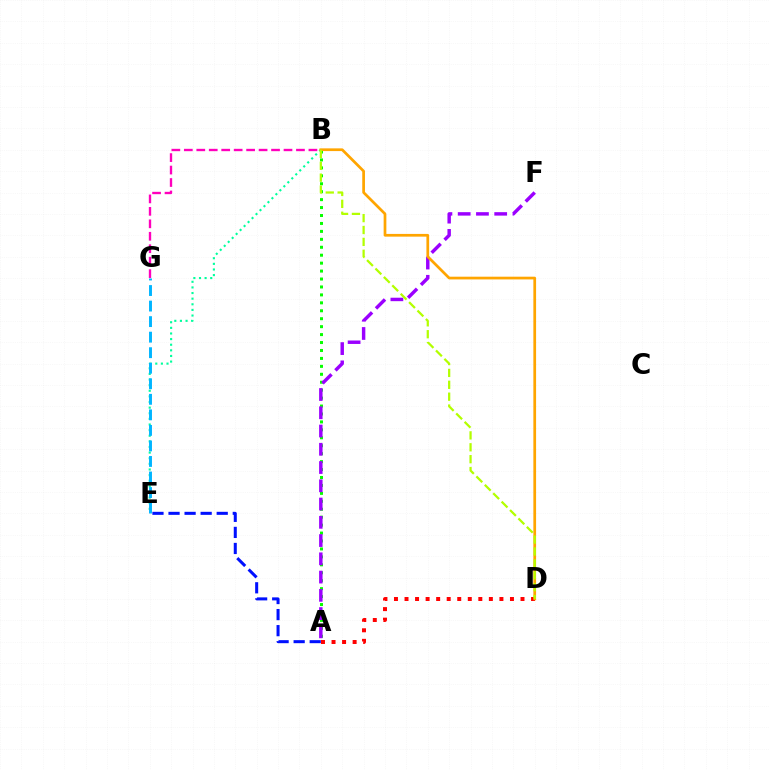{('B', 'E'): [{'color': '#00ff9d', 'line_style': 'dotted', 'thickness': 1.53}], ('E', 'G'): [{'color': '#00b5ff', 'line_style': 'dashed', 'thickness': 2.11}], ('A', 'B'): [{'color': '#08ff00', 'line_style': 'dotted', 'thickness': 2.16}], ('A', 'D'): [{'color': '#ff0000', 'line_style': 'dotted', 'thickness': 2.86}], ('A', 'F'): [{'color': '#9b00ff', 'line_style': 'dashed', 'thickness': 2.48}], ('A', 'E'): [{'color': '#0010ff', 'line_style': 'dashed', 'thickness': 2.18}], ('B', 'G'): [{'color': '#ff00bd', 'line_style': 'dashed', 'thickness': 1.69}], ('B', 'D'): [{'color': '#ffa500', 'line_style': 'solid', 'thickness': 1.96}, {'color': '#b3ff00', 'line_style': 'dashed', 'thickness': 1.62}]}